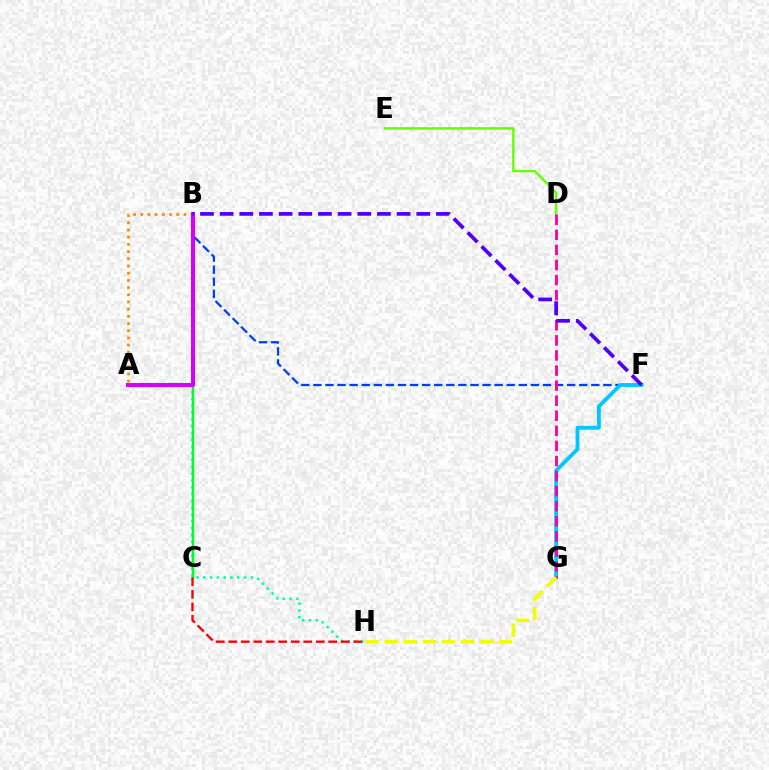{('A', 'B'): [{'color': '#ff8800', 'line_style': 'dotted', 'thickness': 1.96}, {'color': '#d600ff', 'line_style': 'solid', 'thickness': 2.94}], ('B', 'H'): [{'color': '#00ffaf', 'line_style': 'dotted', 'thickness': 1.85}], ('B', 'F'): [{'color': '#003fff', 'line_style': 'dashed', 'thickness': 1.64}, {'color': '#4f00ff', 'line_style': 'dashed', 'thickness': 2.67}], ('F', 'G'): [{'color': '#00c7ff', 'line_style': 'solid', 'thickness': 2.76}], ('B', 'C'): [{'color': '#00ff27', 'line_style': 'solid', 'thickness': 1.78}], ('D', 'E'): [{'color': '#66ff00', 'line_style': 'solid', 'thickness': 1.71}], ('D', 'G'): [{'color': '#ff00a0', 'line_style': 'dashed', 'thickness': 2.05}], ('G', 'H'): [{'color': '#eeff00', 'line_style': 'dashed', 'thickness': 2.59}], ('C', 'H'): [{'color': '#ff0000', 'line_style': 'dashed', 'thickness': 1.7}]}